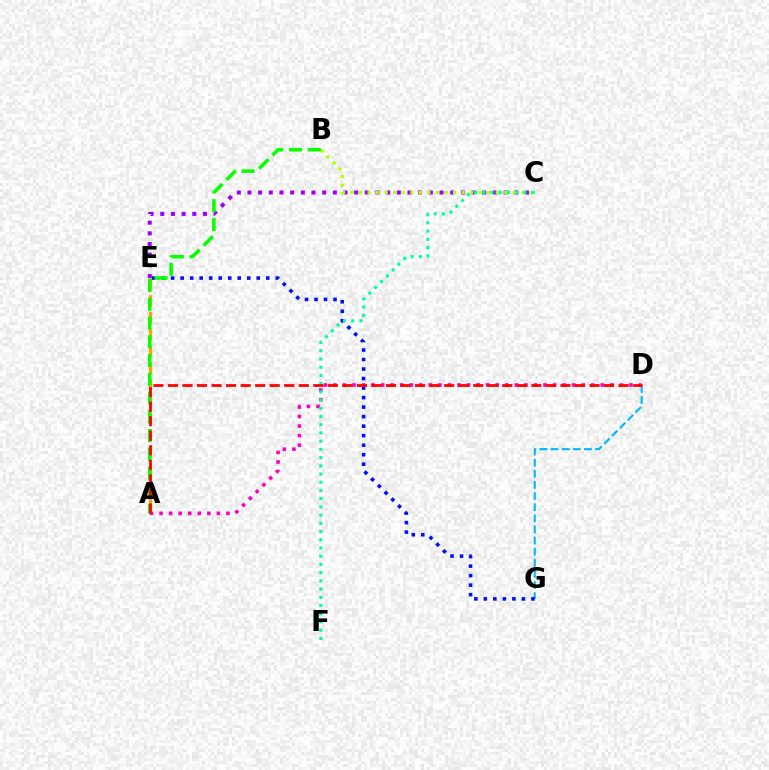{('C', 'E'): [{'color': '#9b00ff', 'line_style': 'dotted', 'thickness': 2.9}], ('A', 'E'): [{'color': '#ffa500', 'line_style': 'dashed', 'thickness': 2.28}], ('D', 'G'): [{'color': '#00b5ff', 'line_style': 'dashed', 'thickness': 1.51}], ('B', 'C'): [{'color': '#b3ff00', 'line_style': 'dotted', 'thickness': 2.32}], ('A', 'D'): [{'color': '#ff00bd', 'line_style': 'dotted', 'thickness': 2.6}, {'color': '#ff0000', 'line_style': 'dashed', 'thickness': 1.97}], ('E', 'G'): [{'color': '#0010ff', 'line_style': 'dotted', 'thickness': 2.59}], ('C', 'F'): [{'color': '#00ff9d', 'line_style': 'dotted', 'thickness': 2.23}], ('A', 'B'): [{'color': '#08ff00', 'line_style': 'dashed', 'thickness': 2.55}]}